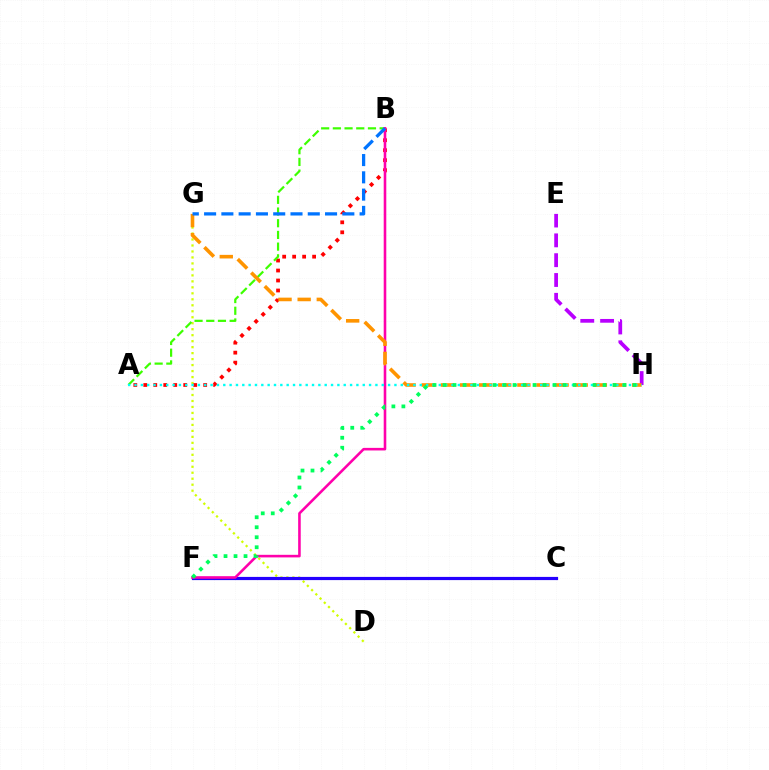{('E', 'H'): [{'color': '#b900ff', 'line_style': 'dashed', 'thickness': 2.69}], ('D', 'G'): [{'color': '#d1ff00', 'line_style': 'dotted', 'thickness': 1.62}], ('A', 'B'): [{'color': '#ff0000', 'line_style': 'dotted', 'thickness': 2.71}, {'color': '#3dff00', 'line_style': 'dashed', 'thickness': 1.59}], ('C', 'F'): [{'color': '#2500ff', 'line_style': 'solid', 'thickness': 2.29}], ('B', 'F'): [{'color': '#ff00ac', 'line_style': 'solid', 'thickness': 1.86}], ('G', 'H'): [{'color': '#ff9400', 'line_style': 'dashed', 'thickness': 2.6}], ('A', 'H'): [{'color': '#00fff6', 'line_style': 'dotted', 'thickness': 1.72}], ('B', 'G'): [{'color': '#0074ff', 'line_style': 'dashed', 'thickness': 2.35}], ('F', 'H'): [{'color': '#00ff5c', 'line_style': 'dotted', 'thickness': 2.72}]}